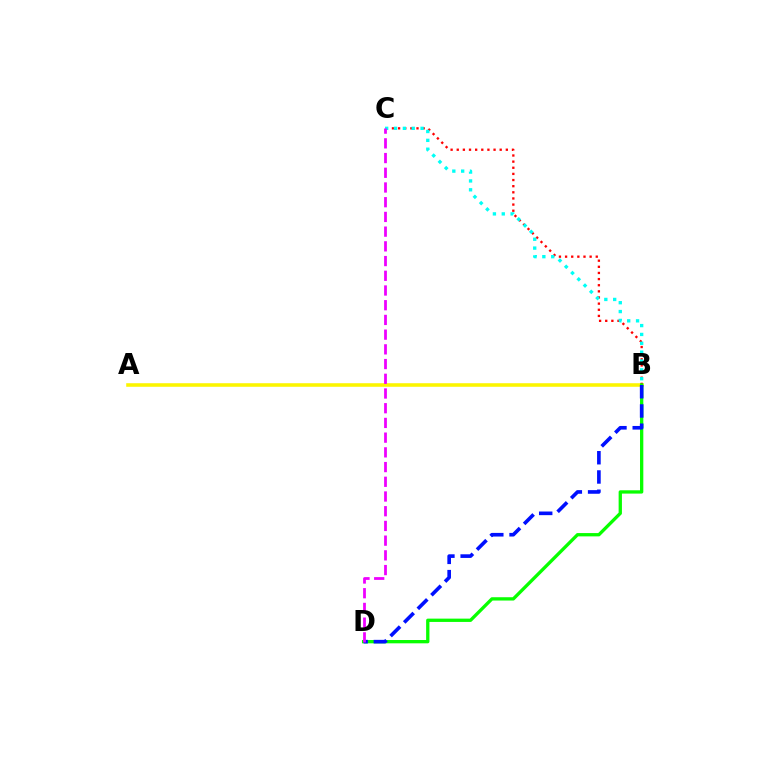{('A', 'B'): [{'color': '#fcf500', 'line_style': 'solid', 'thickness': 2.56}], ('B', 'C'): [{'color': '#ff0000', 'line_style': 'dotted', 'thickness': 1.67}, {'color': '#00fff6', 'line_style': 'dotted', 'thickness': 2.41}], ('B', 'D'): [{'color': '#08ff00', 'line_style': 'solid', 'thickness': 2.38}, {'color': '#0010ff', 'line_style': 'dashed', 'thickness': 2.62}], ('C', 'D'): [{'color': '#ee00ff', 'line_style': 'dashed', 'thickness': 2.0}]}